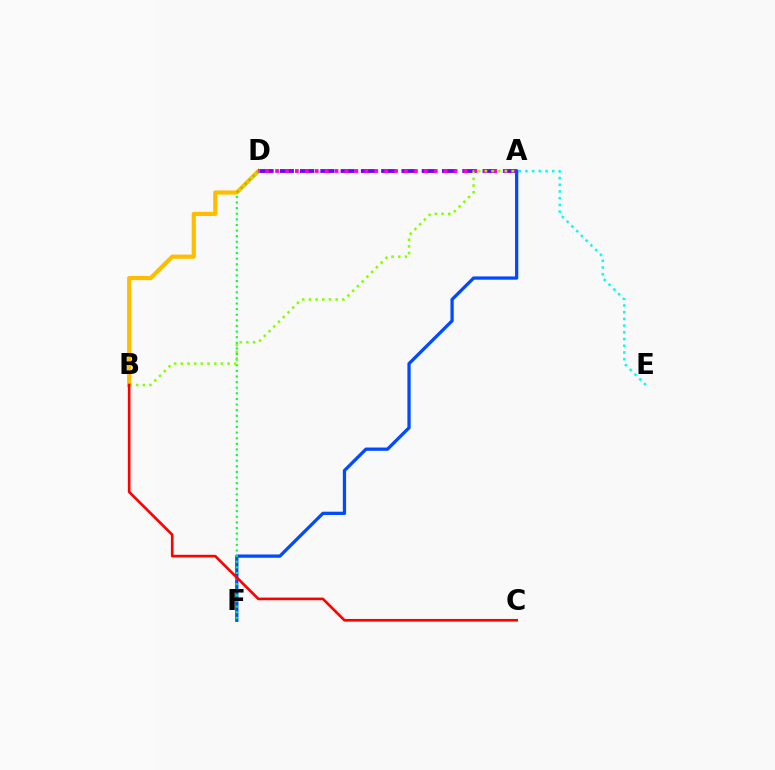{('B', 'D'): [{'color': '#ffbd00', 'line_style': 'solid', 'thickness': 3.0}], ('A', 'D'): [{'color': '#7200ff', 'line_style': 'dashed', 'thickness': 2.76}, {'color': '#ff00cf', 'line_style': 'dotted', 'thickness': 2.7}], ('A', 'E'): [{'color': '#00fff6', 'line_style': 'dotted', 'thickness': 1.82}], ('A', 'F'): [{'color': '#004bff', 'line_style': 'solid', 'thickness': 2.35}], ('D', 'F'): [{'color': '#00ff39', 'line_style': 'dotted', 'thickness': 1.52}], ('A', 'B'): [{'color': '#84ff00', 'line_style': 'dotted', 'thickness': 1.82}], ('B', 'C'): [{'color': '#ff0000', 'line_style': 'solid', 'thickness': 1.91}]}